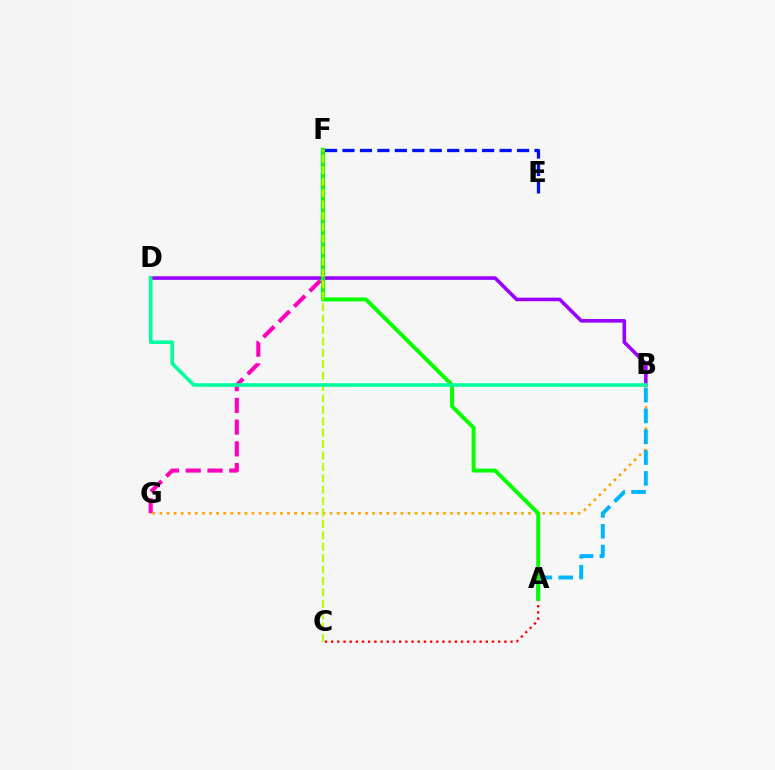{('F', 'G'): [{'color': '#ff00bd', 'line_style': 'dashed', 'thickness': 2.95}], ('A', 'C'): [{'color': '#ff0000', 'line_style': 'dotted', 'thickness': 1.68}], ('B', 'G'): [{'color': '#ffa500', 'line_style': 'dotted', 'thickness': 1.93}], ('A', 'B'): [{'color': '#00b5ff', 'line_style': 'dashed', 'thickness': 2.83}], ('B', 'D'): [{'color': '#9b00ff', 'line_style': 'solid', 'thickness': 2.59}, {'color': '#00ff9d', 'line_style': 'solid', 'thickness': 2.58}], ('E', 'F'): [{'color': '#0010ff', 'line_style': 'dashed', 'thickness': 2.37}], ('A', 'F'): [{'color': '#08ff00', 'line_style': 'solid', 'thickness': 2.87}], ('C', 'F'): [{'color': '#b3ff00', 'line_style': 'dashed', 'thickness': 1.55}]}